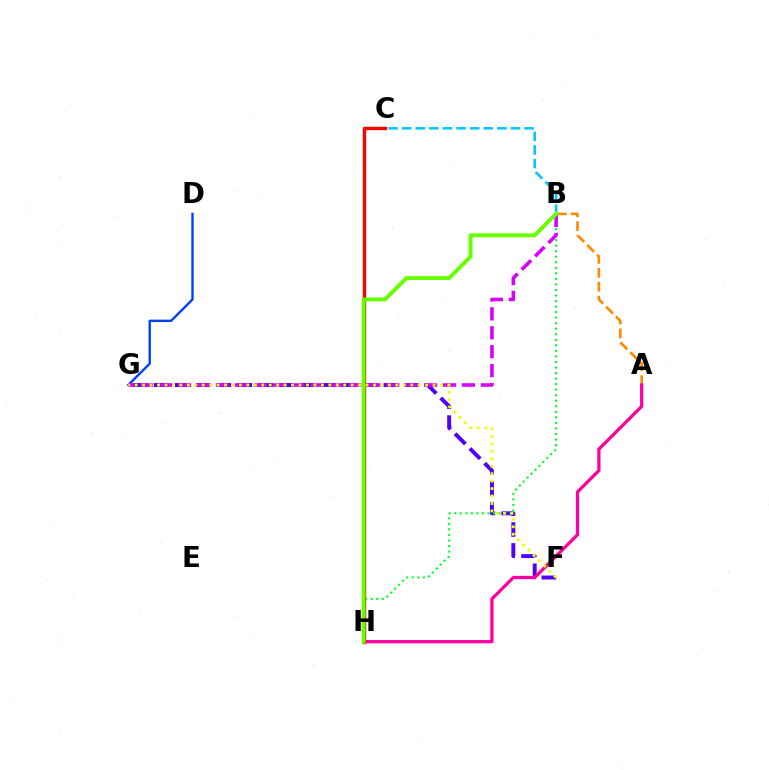{('A', 'B'): [{'color': '#ff8800', 'line_style': 'dashed', 'thickness': 1.89}], ('F', 'G'): [{'color': '#4f00ff', 'line_style': 'dashed', 'thickness': 2.83}, {'color': '#eeff00', 'line_style': 'dotted', 'thickness': 2.02}], ('B', 'H'): [{'color': '#00ff27', 'line_style': 'dotted', 'thickness': 1.51}, {'color': '#66ff00', 'line_style': 'solid', 'thickness': 2.83}], ('D', 'G'): [{'color': '#003fff', 'line_style': 'solid', 'thickness': 1.71}], ('B', 'G'): [{'color': '#d600ff', 'line_style': 'dashed', 'thickness': 2.57}], ('A', 'H'): [{'color': '#ff00a0', 'line_style': 'solid', 'thickness': 2.34}], ('C', 'H'): [{'color': '#00ffaf', 'line_style': 'solid', 'thickness': 1.77}, {'color': '#ff0000', 'line_style': 'solid', 'thickness': 2.43}], ('B', 'C'): [{'color': '#00c7ff', 'line_style': 'dashed', 'thickness': 1.85}]}